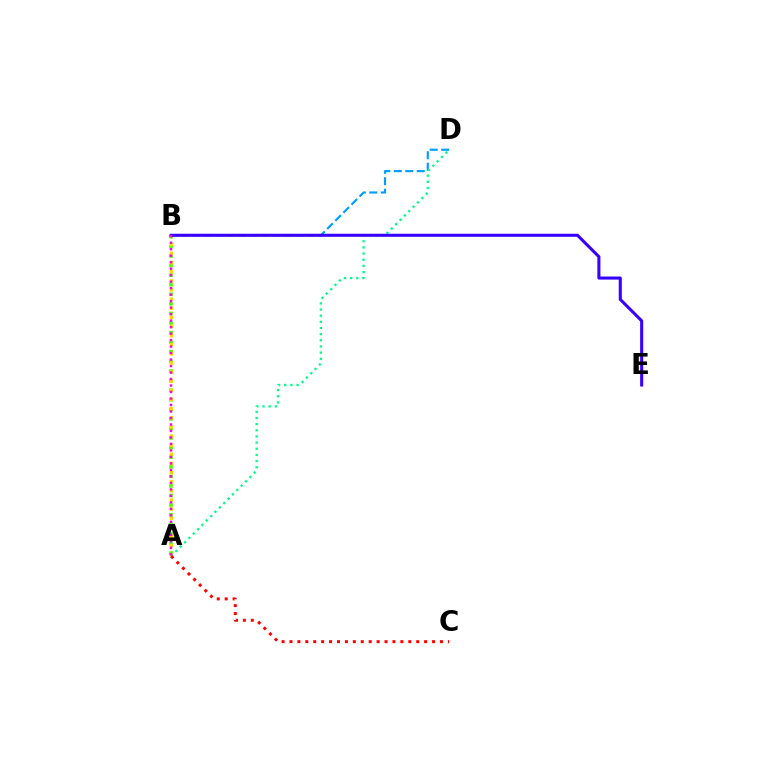{('B', 'D'): [{'color': '#009eff', 'line_style': 'dashed', 'thickness': 1.56}], ('A', 'B'): [{'color': '#4fff00', 'line_style': 'dotted', 'thickness': 2.6}, {'color': '#ffd500', 'line_style': 'dotted', 'thickness': 2.48}, {'color': '#ff00ed', 'line_style': 'dotted', 'thickness': 1.76}], ('A', 'D'): [{'color': '#00ff86', 'line_style': 'dotted', 'thickness': 1.67}], ('B', 'E'): [{'color': '#3700ff', 'line_style': 'solid', 'thickness': 2.2}], ('A', 'C'): [{'color': '#ff0000', 'line_style': 'dotted', 'thickness': 2.15}]}